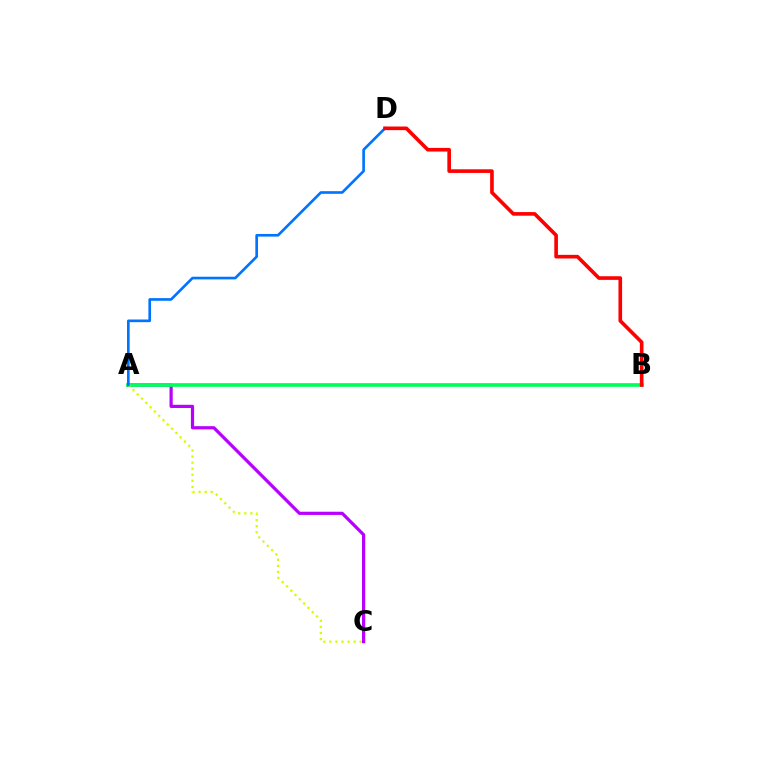{('A', 'C'): [{'color': '#b900ff', 'line_style': 'solid', 'thickness': 2.3}, {'color': '#d1ff00', 'line_style': 'dotted', 'thickness': 1.65}], ('A', 'B'): [{'color': '#00ff5c', 'line_style': 'solid', 'thickness': 2.65}], ('A', 'D'): [{'color': '#0074ff', 'line_style': 'solid', 'thickness': 1.91}], ('B', 'D'): [{'color': '#ff0000', 'line_style': 'solid', 'thickness': 2.62}]}